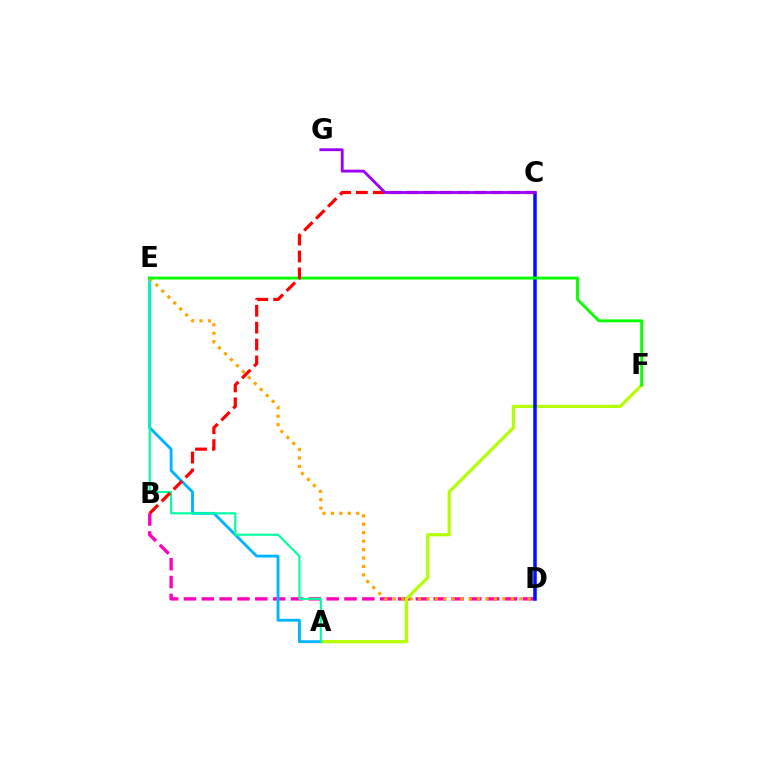{('B', 'D'): [{'color': '#ff00bd', 'line_style': 'dashed', 'thickness': 2.42}], ('A', 'F'): [{'color': '#b3ff00', 'line_style': 'solid', 'thickness': 2.27}], ('A', 'E'): [{'color': '#00b5ff', 'line_style': 'solid', 'thickness': 2.06}, {'color': '#00ff9d', 'line_style': 'solid', 'thickness': 1.51}], ('D', 'E'): [{'color': '#ffa500', 'line_style': 'dotted', 'thickness': 2.29}], ('C', 'D'): [{'color': '#0010ff', 'line_style': 'solid', 'thickness': 2.54}], ('E', 'F'): [{'color': '#08ff00', 'line_style': 'solid', 'thickness': 2.08}], ('B', 'C'): [{'color': '#ff0000', 'line_style': 'dashed', 'thickness': 2.3}], ('C', 'G'): [{'color': '#9b00ff', 'line_style': 'solid', 'thickness': 2.05}]}